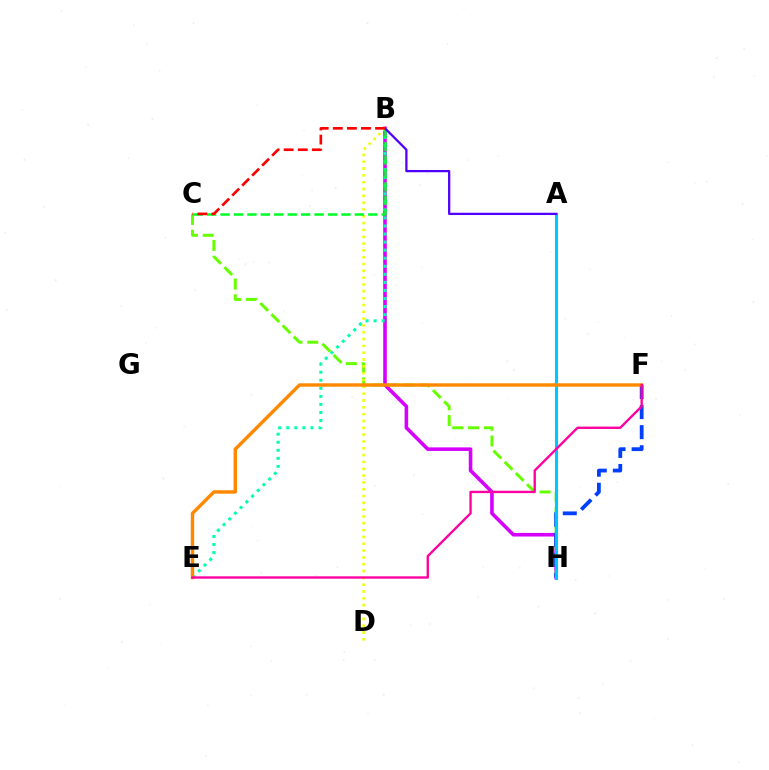{('B', 'H'): [{'color': '#d600ff', 'line_style': 'solid', 'thickness': 2.59}], ('B', 'E'): [{'color': '#00ffaf', 'line_style': 'dotted', 'thickness': 2.19}], ('C', 'H'): [{'color': '#66ff00', 'line_style': 'dashed', 'thickness': 2.15}], ('B', 'D'): [{'color': '#eeff00', 'line_style': 'dotted', 'thickness': 1.85}], ('F', 'H'): [{'color': '#003fff', 'line_style': 'dashed', 'thickness': 2.73}], ('B', 'C'): [{'color': '#00ff27', 'line_style': 'dashed', 'thickness': 1.82}, {'color': '#ff0000', 'line_style': 'dashed', 'thickness': 1.92}], ('A', 'H'): [{'color': '#00c7ff', 'line_style': 'solid', 'thickness': 2.23}], ('A', 'B'): [{'color': '#4f00ff', 'line_style': 'solid', 'thickness': 1.64}], ('E', 'F'): [{'color': '#ff8800', 'line_style': 'solid', 'thickness': 2.47}, {'color': '#ff00a0', 'line_style': 'solid', 'thickness': 1.7}]}